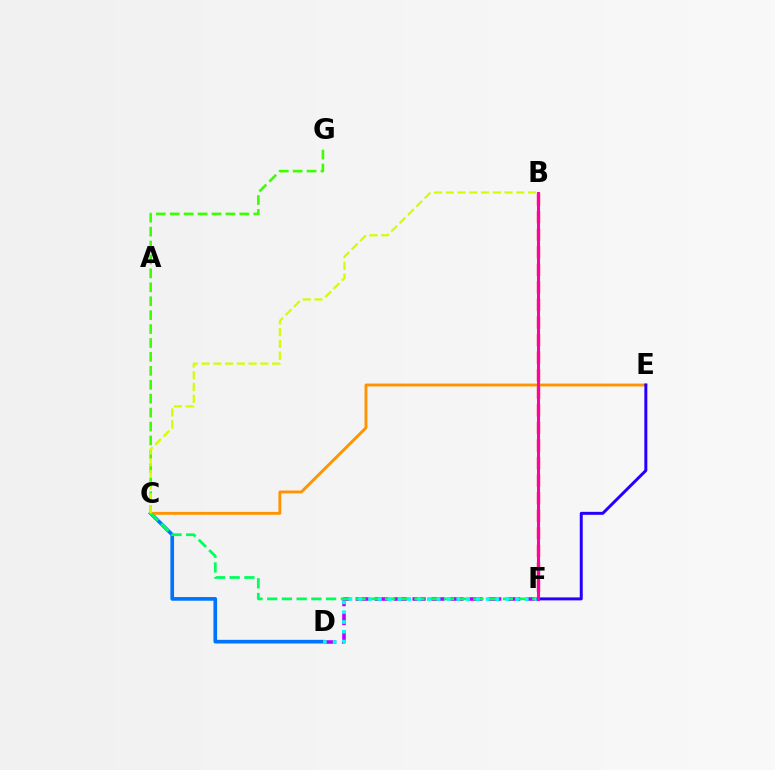{('C', 'D'): [{'color': '#0074ff', 'line_style': 'solid', 'thickness': 2.64}], ('D', 'F'): [{'color': '#b900ff', 'line_style': 'dashed', 'thickness': 2.57}, {'color': '#00fff6', 'line_style': 'dotted', 'thickness': 2.66}], ('C', 'E'): [{'color': '#ff9400', 'line_style': 'solid', 'thickness': 2.08}], ('B', 'F'): [{'color': '#ff0000', 'line_style': 'dashed', 'thickness': 2.39}, {'color': '#ff00ac', 'line_style': 'solid', 'thickness': 2.2}], ('C', 'F'): [{'color': '#00ff5c', 'line_style': 'dashed', 'thickness': 2.0}], ('E', 'F'): [{'color': '#2500ff', 'line_style': 'solid', 'thickness': 2.15}], ('C', 'G'): [{'color': '#3dff00', 'line_style': 'dashed', 'thickness': 1.89}], ('B', 'C'): [{'color': '#d1ff00', 'line_style': 'dashed', 'thickness': 1.6}]}